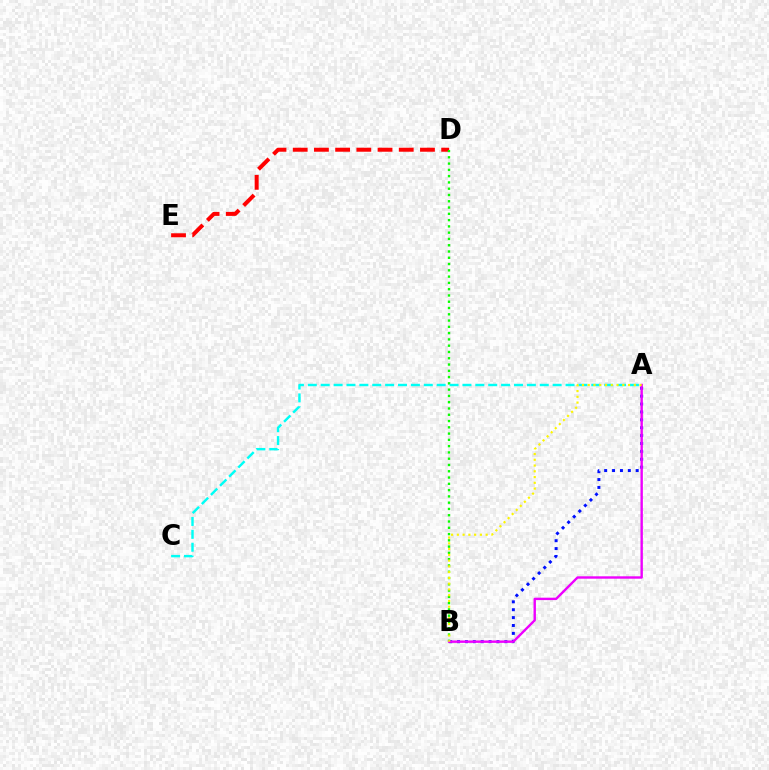{('A', 'B'): [{'color': '#0010ff', 'line_style': 'dotted', 'thickness': 2.14}, {'color': '#ee00ff', 'line_style': 'solid', 'thickness': 1.73}, {'color': '#fcf500', 'line_style': 'dotted', 'thickness': 1.57}], ('D', 'E'): [{'color': '#ff0000', 'line_style': 'dashed', 'thickness': 2.88}], ('B', 'D'): [{'color': '#08ff00', 'line_style': 'dotted', 'thickness': 1.71}], ('A', 'C'): [{'color': '#00fff6', 'line_style': 'dashed', 'thickness': 1.75}]}